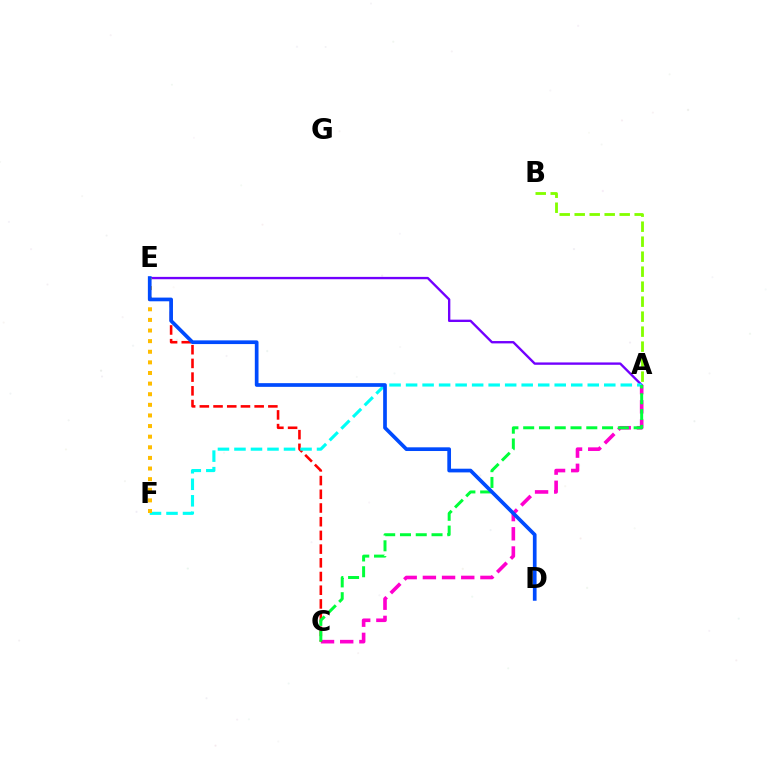{('A', 'C'): [{'color': '#ff00cf', 'line_style': 'dashed', 'thickness': 2.61}, {'color': '#00ff39', 'line_style': 'dashed', 'thickness': 2.14}], ('A', 'E'): [{'color': '#7200ff', 'line_style': 'solid', 'thickness': 1.7}], ('C', 'E'): [{'color': '#ff0000', 'line_style': 'dashed', 'thickness': 1.86}], ('A', 'F'): [{'color': '#00fff6', 'line_style': 'dashed', 'thickness': 2.24}], ('E', 'F'): [{'color': '#ffbd00', 'line_style': 'dotted', 'thickness': 2.88}], ('D', 'E'): [{'color': '#004bff', 'line_style': 'solid', 'thickness': 2.66}], ('A', 'B'): [{'color': '#84ff00', 'line_style': 'dashed', 'thickness': 2.04}]}